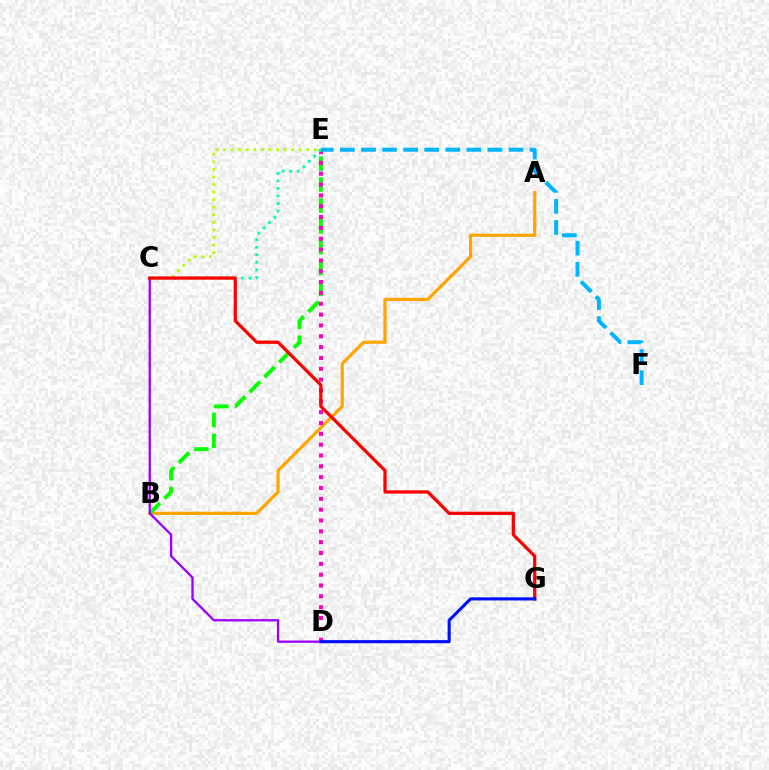{('A', 'B'): [{'color': '#ffa500', 'line_style': 'solid', 'thickness': 2.3}], ('C', 'E'): [{'color': '#b3ff00', 'line_style': 'dotted', 'thickness': 2.06}, {'color': '#00ff9d', 'line_style': 'dotted', 'thickness': 2.04}], ('B', 'E'): [{'color': '#08ff00', 'line_style': 'dashed', 'thickness': 2.84}], ('D', 'E'): [{'color': '#ff00bd', 'line_style': 'dotted', 'thickness': 2.94}], ('C', 'D'): [{'color': '#9b00ff', 'line_style': 'solid', 'thickness': 1.65}], ('E', 'F'): [{'color': '#00b5ff', 'line_style': 'dashed', 'thickness': 2.86}], ('C', 'G'): [{'color': '#ff0000', 'line_style': 'solid', 'thickness': 2.34}], ('D', 'G'): [{'color': '#0010ff', 'line_style': 'solid', 'thickness': 2.24}]}